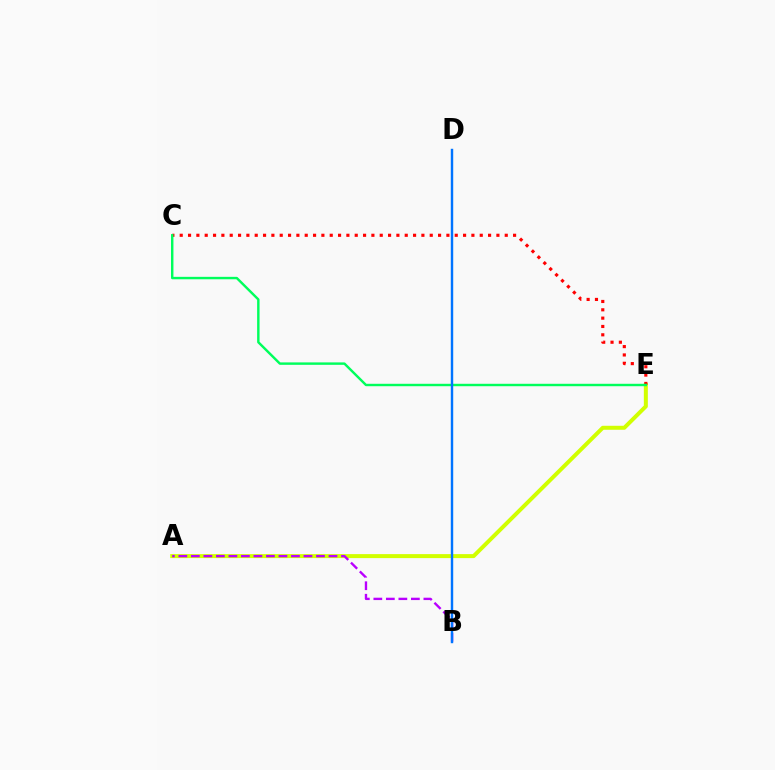{('A', 'E'): [{'color': '#d1ff00', 'line_style': 'solid', 'thickness': 2.87}], ('C', 'E'): [{'color': '#ff0000', 'line_style': 'dotted', 'thickness': 2.26}, {'color': '#00ff5c', 'line_style': 'solid', 'thickness': 1.75}], ('A', 'B'): [{'color': '#b900ff', 'line_style': 'dashed', 'thickness': 1.7}], ('B', 'D'): [{'color': '#0074ff', 'line_style': 'solid', 'thickness': 1.75}]}